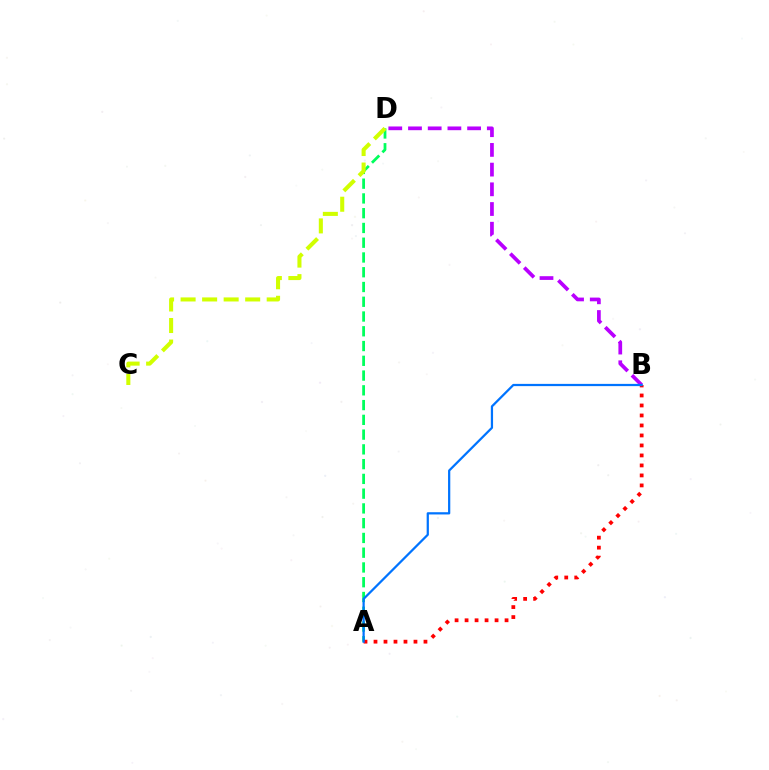{('A', 'D'): [{'color': '#00ff5c', 'line_style': 'dashed', 'thickness': 2.01}], ('A', 'B'): [{'color': '#ff0000', 'line_style': 'dotted', 'thickness': 2.72}, {'color': '#0074ff', 'line_style': 'solid', 'thickness': 1.61}], ('B', 'D'): [{'color': '#b900ff', 'line_style': 'dashed', 'thickness': 2.68}], ('C', 'D'): [{'color': '#d1ff00', 'line_style': 'dashed', 'thickness': 2.92}]}